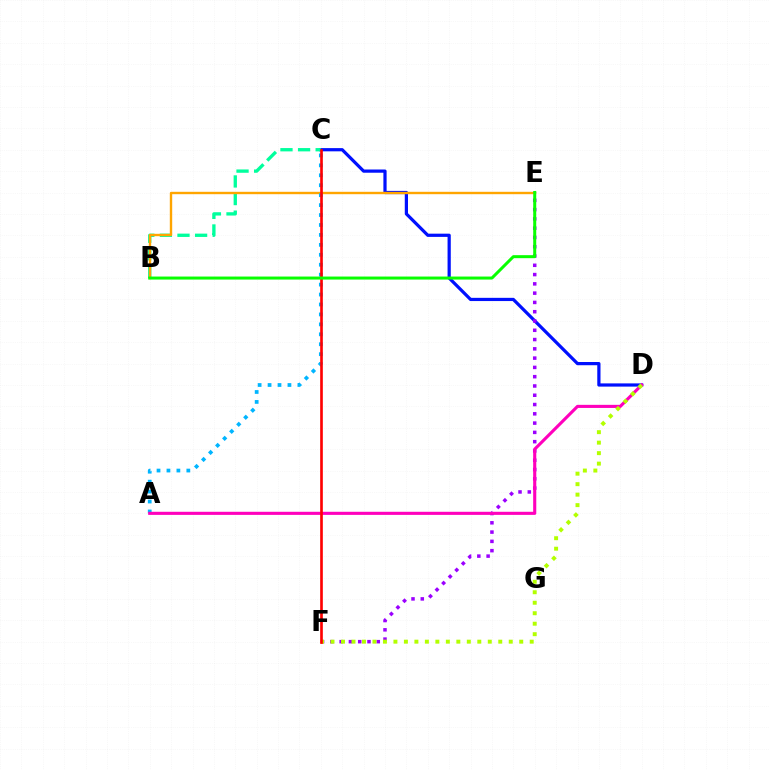{('C', 'D'): [{'color': '#0010ff', 'line_style': 'solid', 'thickness': 2.32}], ('B', 'C'): [{'color': '#00ff9d', 'line_style': 'dashed', 'thickness': 2.39}], ('B', 'E'): [{'color': '#ffa500', 'line_style': 'solid', 'thickness': 1.72}, {'color': '#08ff00', 'line_style': 'solid', 'thickness': 2.17}], ('A', 'C'): [{'color': '#00b5ff', 'line_style': 'dotted', 'thickness': 2.7}], ('E', 'F'): [{'color': '#9b00ff', 'line_style': 'dotted', 'thickness': 2.52}], ('A', 'D'): [{'color': '#ff00bd', 'line_style': 'solid', 'thickness': 2.24}], ('D', 'F'): [{'color': '#b3ff00', 'line_style': 'dotted', 'thickness': 2.85}], ('C', 'F'): [{'color': '#ff0000', 'line_style': 'solid', 'thickness': 1.91}]}